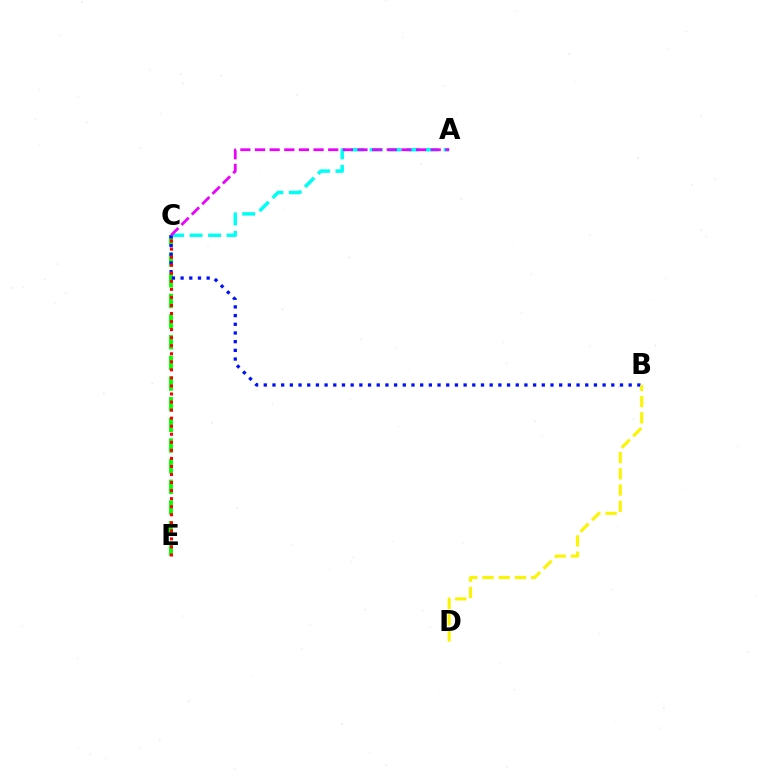{('C', 'E'): [{'color': '#08ff00', 'line_style': 'dashed', 'thickness': 2.81}, {'color': '#ff0000', 'line_style': 'dotted', 'thickness': 2.19}], ('A', 'C'): [{'color': '#00fff6', 'line_style': 'dashed', 'thickness': 2.51}, {'color': '#ee00ff', 'line_style': 'dashed', 'thickness': 1.99}], ('B', 'C'): [{'color': '#0010ff', 'line_style': 'dotted', 'thickness': 2.36}], ('B', 'D'): [{'color': '#fcf500', 'line_style': 'dashed', 'thickness': 2.2}]}